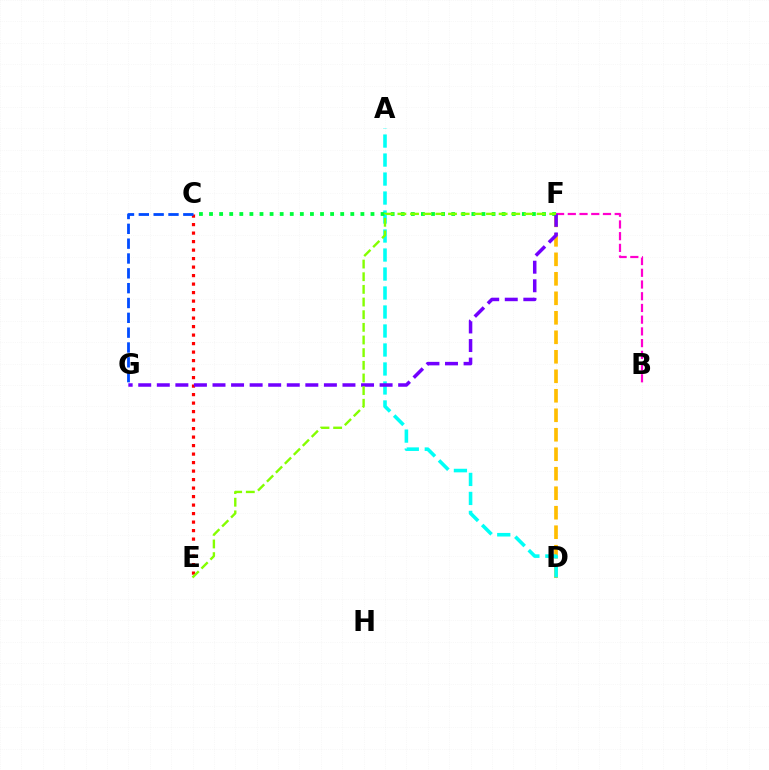{('D', 'F'): [{'color': '#ffbd00', 'line_style': 'dashed', 'thickness': 2.65}], ('C', 'E'): [{'color': '#ff0000', 'line_style': 'dotted', 'thickness': 2.31}], ('B', 'F'): [{'color': '#ff00cf', 'line_style': 'dashed', 'thickness': 1.59}], ('A', 'D'): [{'color': '#00fff6', 'line_style': 'dashed', 'thickness': 2.58}], ('C', 'F'): [{'color': '#00ff39', 'line_style': 'dotted', 'thickness': 2.74}], ('F', 'G'): [{'color': '#7200ff', 'line_style': 'dashed', 'thickness': 2.52}], ('C', 'G'): [{'color': '#004bff', 'line_style': 'dashed', 'thickness': 2.01}], ('E', 'F'): [{'color': '#84ff00', 'line_style': 'dashed', 'thickness': 1.72}]}